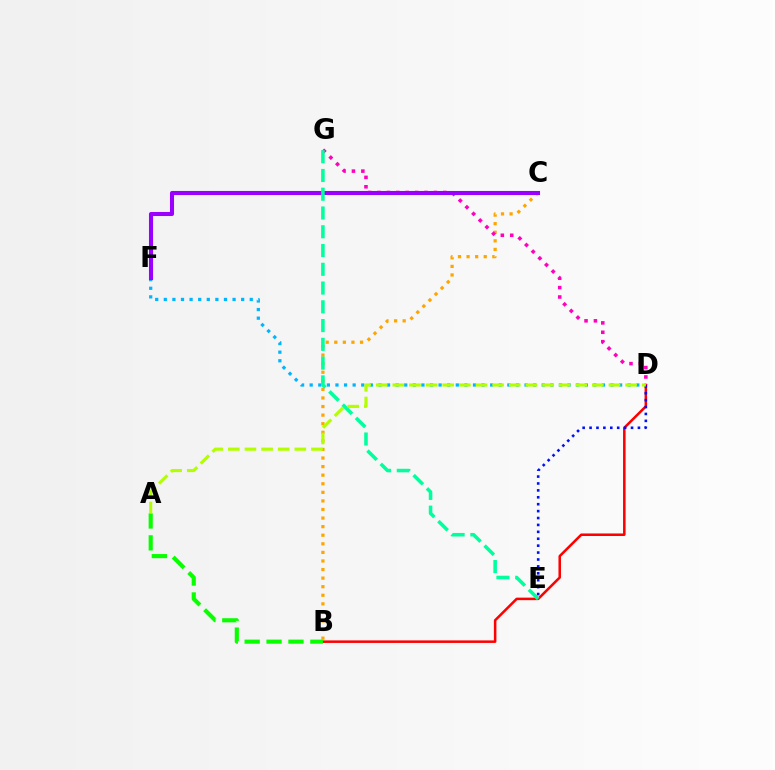{('B', 'D'): [{'color': '#ff0000', 'line_style': 'solid', 'thickness': 1.82}], ('A', 'B'): [{'color': '#08ff00', 'line_style': 'dashed', 'thickness': 2.97}], ('B', 'C'): [{'color': '#ffa500', 'line_style': 'dotted', 'thickness': 2.33}], ('D', 'G'): [{'color': '#ff00bd', 'line_style': 'dotted', 'thickness': 2.55}], ('D', 'F'): [{'color': '#00b5ff', 'line_style': 'dotted', 'thickness': 2.34}], ('C', 'F'): [{'color': '#9b00ff', 'line_style': 'solid', 'thickness': 2.93}], ('E', 'G'): [{'color': '#00ff9d', 'line_style': 'dashed', 'thickness': 2.55}], ('D', 'E'): [{'color': '#0010ff', 'line_style': 'dotted', 'thickness': 1.88}], ('A', 'D'): [{'color': '#b3ff00', 'line_style': 'dashed', 'thickness': 2.26}]}